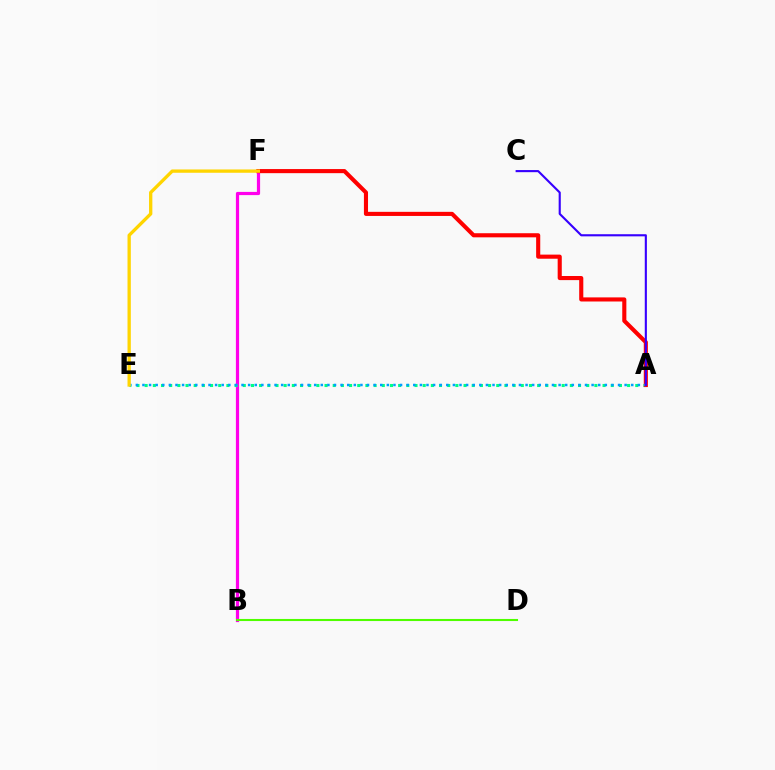{('B', 'F'): [{'color': '#ff00ed', 'line_style': 'solid', 'thickness': 2.31}], ('A', 'E'): [{'color': '#00ff86', 'line_style': 'dotted', 'thickness': 2.22}, {'color': '#009eff', 'line_style': 'dotted', 'thickness': 1.79}], ('A', 'F'): [{'color': '#ff0000', 'line_style': 'solid', 'thickness': 2.96}], ('E', 'F'): [{'color': '#ffd500', 'line_style': 'solid', 'thickness': 2.38}], ('A', 'C'): [{'color': '#3700ff', 'line_style': 'solid', 'thickness': 1.53}], ('B', 'D'): [{'color': '#4fff00', 'line_style': 'solid', 'thickness': 1.5}]}